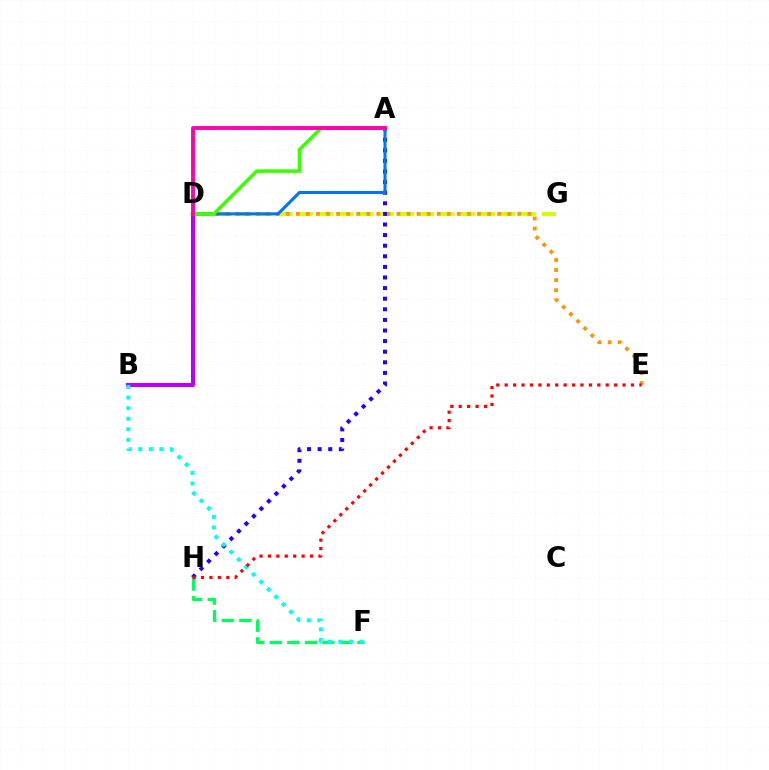{('D', 'G'): [{'color': '#d1ff00', 'line_style': 'dashed', 'thickness': 2.75}], ('D', 'E'): [{'color': '#ff9400', 'line_style': 'dotted', 'thickness': 2.73}], ('F', 'H'): [{'color': '#00ff5c', 'line_style': 'dashed', 'thickness': 2.38}], ('A', 'H'): [{'color': '#2500ff', 'line_style': 'dotted', 'thickness': 2.88}], ('A', 'D'): [{'color': '#0074ff', 'line_style': 'solid', 'thickness': 2.21}, {'color': '#3dff00', 'line_style': 'solid', 'thickness': 2.57}, {'color': '#ff00ac', 'line_style': 'solid', 'thickness': 2.79}], ('B', 'D'): [{'color': '#b900ff', 'line_style': 'solid', 'thickness': 2.92}], ('B', 'F'): [{'color': '#00fff6', 'line_style': 'dotted', 'thickness': 2.87}], ('E', 'H'): [{'color': '#ff0000', 'line_style': 'dotted', 'thickness': 2.29}]}